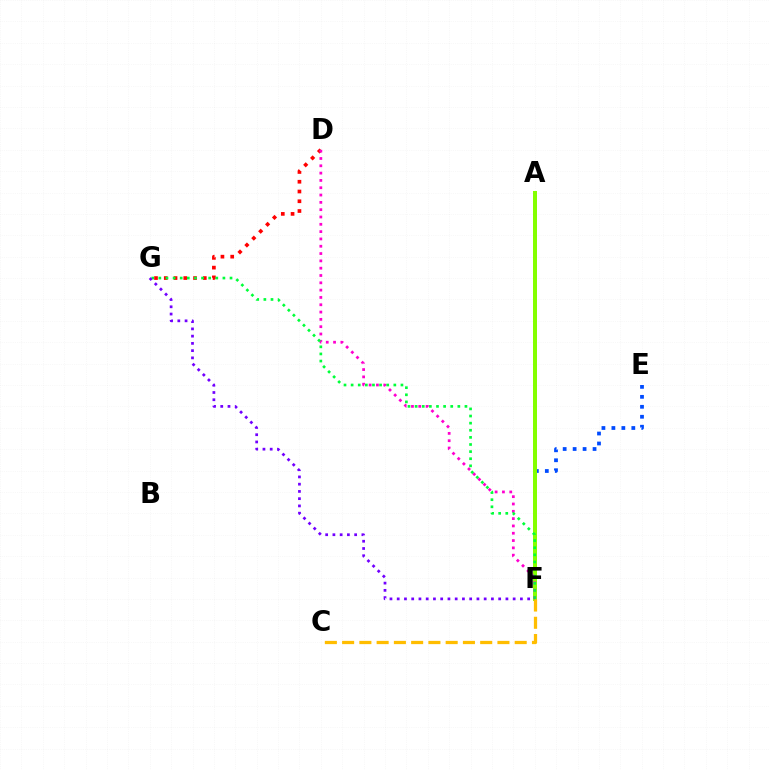{('E', 'F'): [{'color': '#004bff', 'line_style': 'dotted', 'thickness': 2.71}], ('A', 'F'): [{'color': '#00fff6', 'line_style': 'solid', 'thickness': 2.52}, {'color': '#84ff00', 'line_style': 'solid', 'thickness': 2.88}], ('D', 'G'): [{'color': '#ff0000', 'line_style': 'dotted', 'thickness': 2.65}], ('D', 'F'): [{'color': '#ff00cf', 'line_style': 'dotted', 'thickness': 1.99}], ('F', 'G'): [{'color': '#00ff39', 'line_style': 'dotted', 'thickness': 1.93}, {'color': '#7200ff', 'line_style': 'dotted', 'thickness': 1.97}], ('C', 'F'): [{'color': '#ffbd00', 'line_style': 'dashed', 'thickness': 2.34}]}